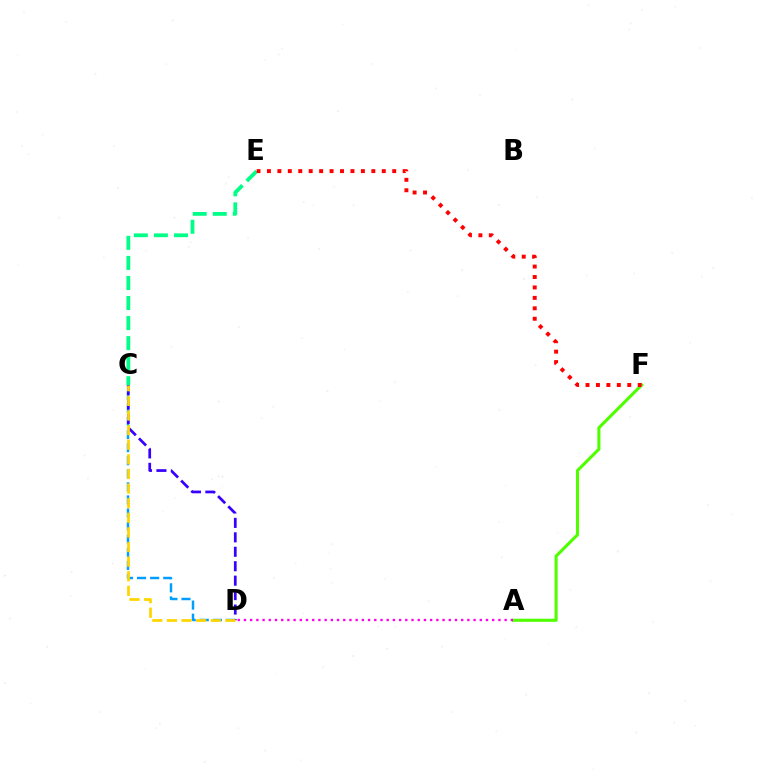{('A', 'F'): [{'color': '#4fff00', 'line_style': 'solid', 'thickness': 2.22}], ('C', 'E'): [{'color': '#00ff86', 'line_style': 'dashed', 'thickness': 2.73}], ('C', 'D'): [{'color': '#009eff', 'line_style': 'dashed', 'thickness': 1.78}, {'color': '#3700ff', 'line_style': 'dashed', 'thickness': 1.96}, {'color': '#ffd500', 'line_style': 'dashed', 'thickness': 1.99}], ('E', 'F'): [{'color': '#ff0000', 'line_style': 'dotted', 'thickness': 2.84}], ('A', 'D'): [{'color': '#ff00ed', 'line_style': 'dotted', 'thickness': 1.69}]}